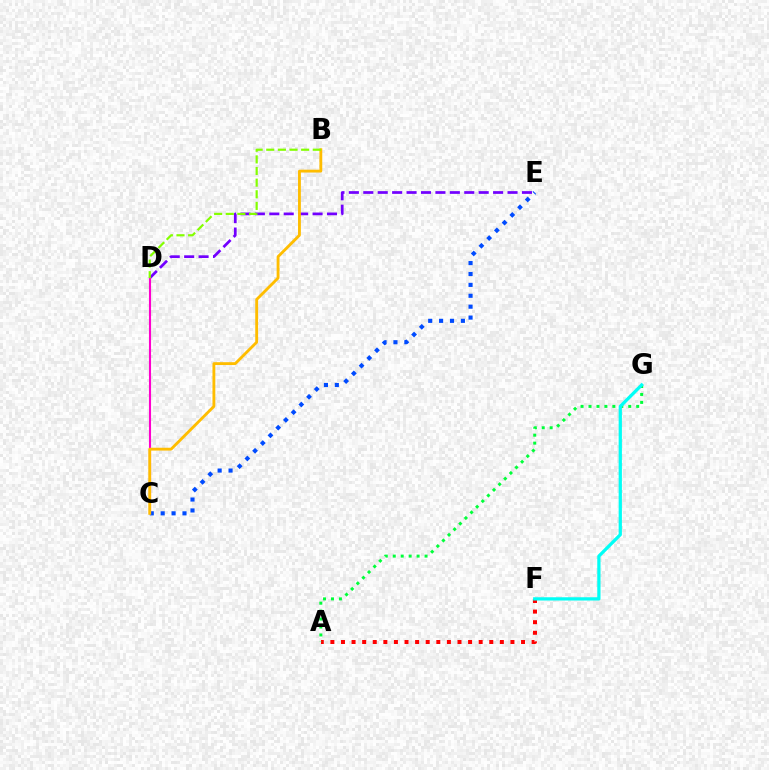{('D', 'E'): [{'color': '#7200ff', 'line_style': 'dashed', 'thickness': 1.96}], ('C', 'D'): [{'color': '#ff00cf', 'line_style': 'solid', 'thickness': 1.52}], ('A', 'F'): [{'color': '#ff0000', 'line_style': 'dotted', 'thickness': 2.88}], ('A', 'G'): [{'color': '#00ff39', 'line_style': 'dotted', 'thickness': 2.16}], ('C', 'E'): [{'color': '#004bff', 'line_style': 'dotted', 'thickness': 2.96}], ('B', 'C'): [{'color': '#ffbd00', 'line_style': 'solid', 'thickness': 2.05}], ('F', 'G'): [{'color': '#00fff6', 'line_style': 'solid', 'thickness': 2.34}], ('B', 'D'): [{'color': '#84ff00', 'line_style': 'dashed', 'thickness': 1.58}]}